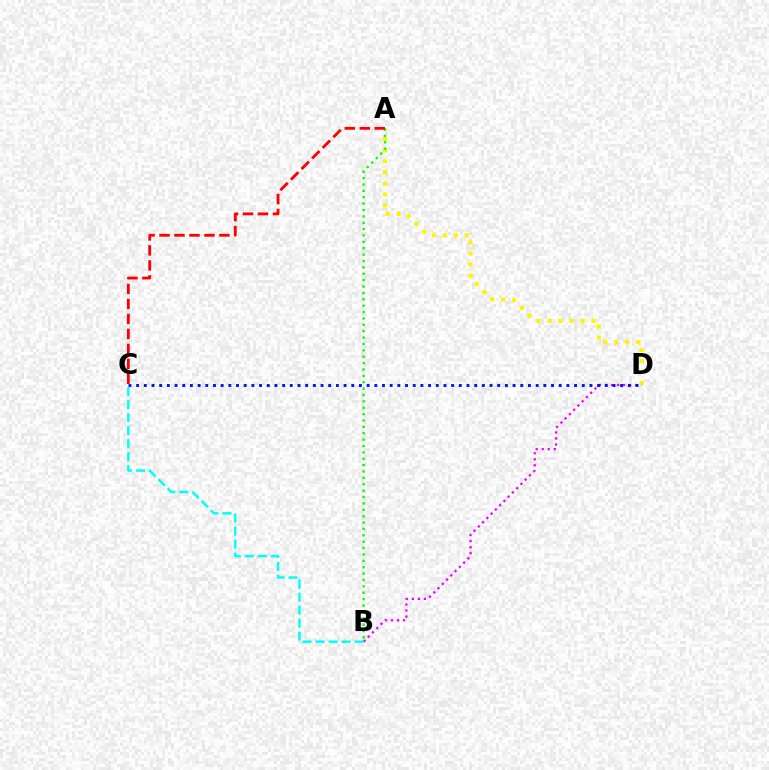{('B', 'D'): [{'color': '#ee00ff', 'line_style': 'dotted', 'thickness': 1.64}], ('C', 'D'): [{'color': '#0010ff', 'line_style': 'dotted', 'thickness': 2.09}], ('A', 'D'): [{'color': '#fcf500', 'line_style': 'dotted', 'thickness': 2.99}], ('A', 'B'): [{'color': '#08ff00', 'line_style': 'dotted', 'thickness': 1.73}], ('B', 'C'): [{'color': '#00fff6', 'line_style': 'dashed', 'thickness': 1.77}], ('A', 'C'): [{'color': '#ff0000', 'line_style': 'dashed', 'thickness': 2.03}]}